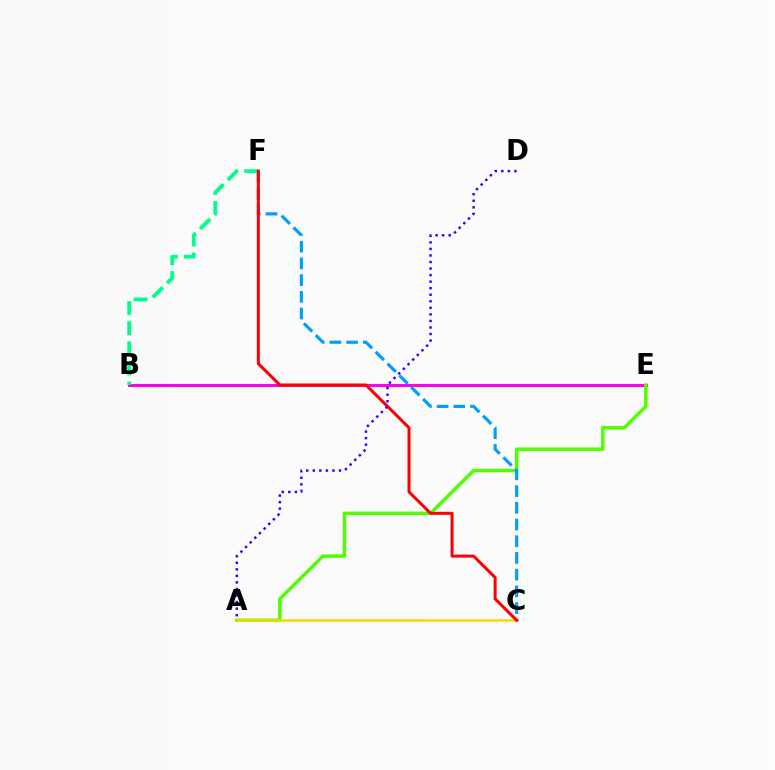{('B', 'E'): [{'color': '#ff00ed', 'line_style': 'solid', 'thickness': 2.15}], ('A', 'E'): [{'color': '#4fff00', 'line_style': 'solid', 'thickness': 2.49}], ('C', 'F'): [{'color': '#009eff', 'line_style': 'dashed', 'thickness': 2.27}, {'color': '#ff0000', 'line_style': 'solid', 'thickness': 2.17}], ('A', 'C'): [{'color': '#ffd500', 'line_style': 'solid', 'thickness': 1.82}], ('B', 'F'): [{'color': '#00ff86', 'line_style': 'dashed', 'thickness': 2.73}], ('A', 'D'): [{'color': '#3700ff', 'line_style': 'dotted', 'thickness': 1.78}]}